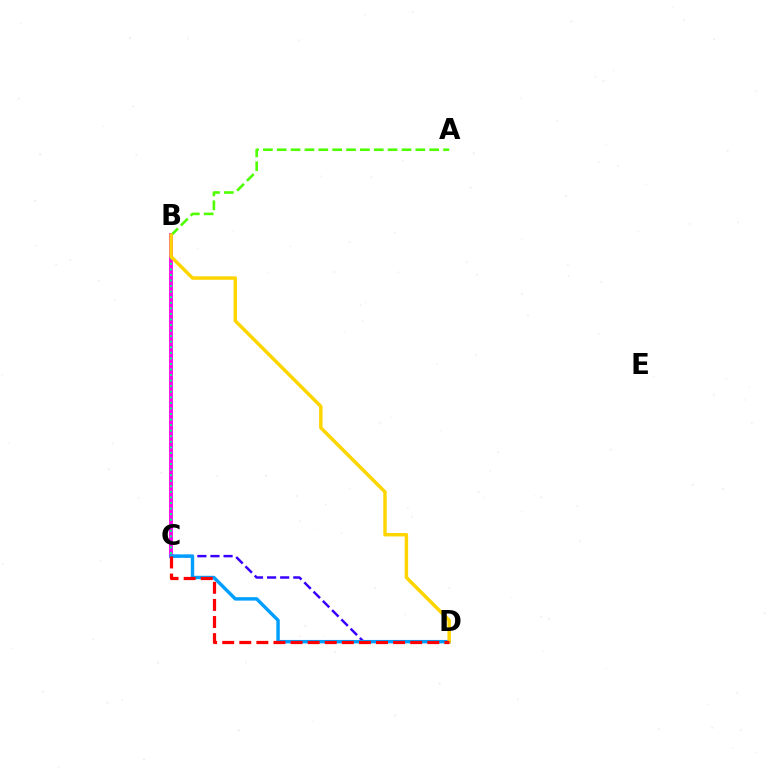{('B', 'C'): [{'color': '#ff00ed', 'line_style': 'solid', 'thickness': 2.76}, {'color': '#00ff86', 'line_style': 'dotted', 'thickness': 1.51}], ('C', 'D'): [{'color': '#3700ff', 'line_style': 'dashed', 'thickness': 1.78}, {'color': '#009eff', 'line_style': 'solid', 'thickness': 2.46}, {'color': '#ff0000', 'line_style': 'dashed', 'thickness': 2.32}], ('A', 'B'): [{'color': '#4fff00', 'line_style': 'dashed', 'thickness': 1.88}], ('B', 'D'): [{'color': '#ffd500', 'line_style': 'solid', 'thickness': 2.49}]}